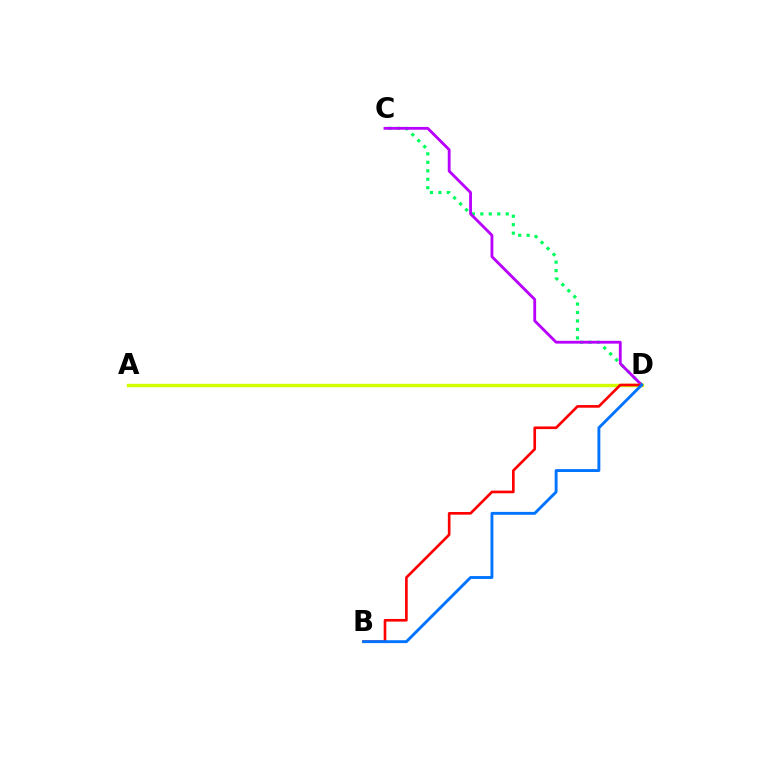{('C', 'D'): [{'color': '#00ff5c', 'line_style': 'dotted', 'thickness': 2.3}, {'color': '#b900ff', 'line_style': 'solid', 'thickness': 2.03}], ('A', 'D'): [{'color': '#d1ff00', 'line_style': 'solid', 'thickness': 2.45}], ('B', 'D'): [{'color': '#ff0000', 'line_style': 'solid', 'thickness': 1.91}, {'color': '#0074ff', 'line_style': 'solid', 'thickness': 2.08}]}